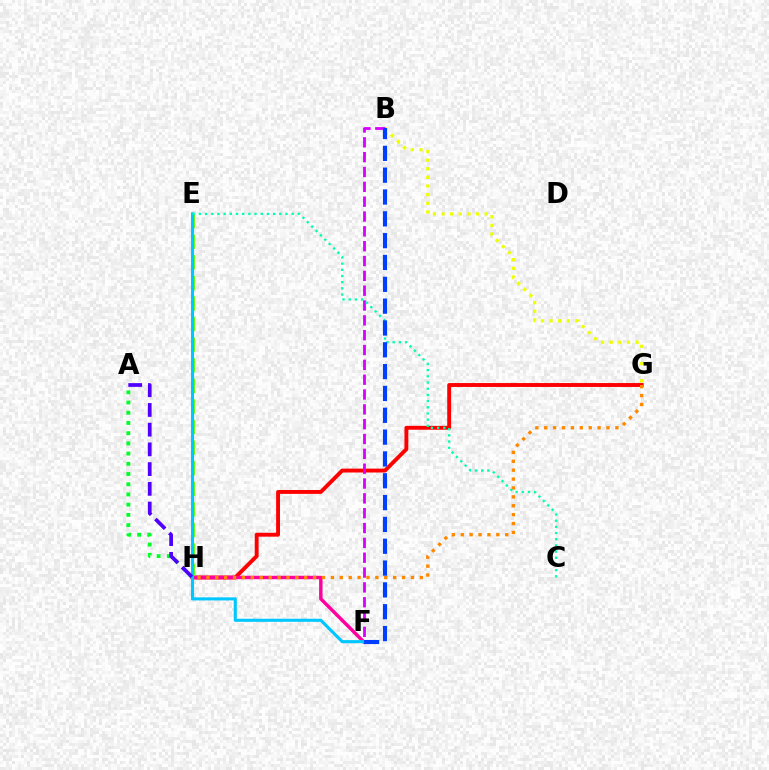{('B', 'G'): [{'color': '#eeff00', 'line_style': 'dotted', 'thickness': 2.34}], ('G', 'H'): [{'color': '#ff0000', 'line_style': 'solid', 'thickness': 2.8}, {'color': '#ff8800', 'line_style': 'dotted', 'thickness': 2.42}], ('E', 'H'): [{'color': '#66ff00', 'line_style': 'dashed', 'thickness': 2.8}], ('A', 'H'): [{'color': '#00ff27', 'line_style': 'dotted', 'thickness': 2.77}, {'color': '#4f00ff', 'line_style': 'dashed', 'thickness': 2.68}], ('F', 'H'): [{'color': '#ff00a0', 'line_style': 'solid', 'thickness': 2.47}], ('B', 'F'): [{'color': '#d600ff', 'line_style': 'dashed', 'thickness': 2.02}, {'color': '#003fff', 'line_style': 'dashed', 'thickness': 2.97}], ('E', 'F'): [{'color': '#00c7ff', 'line_style': 'solid', 'thickness': 2.23}], ('C', 'E'): [{'color': '#00ffaf', 'line_style': 'dotted', 'thickness': 1.68}]}